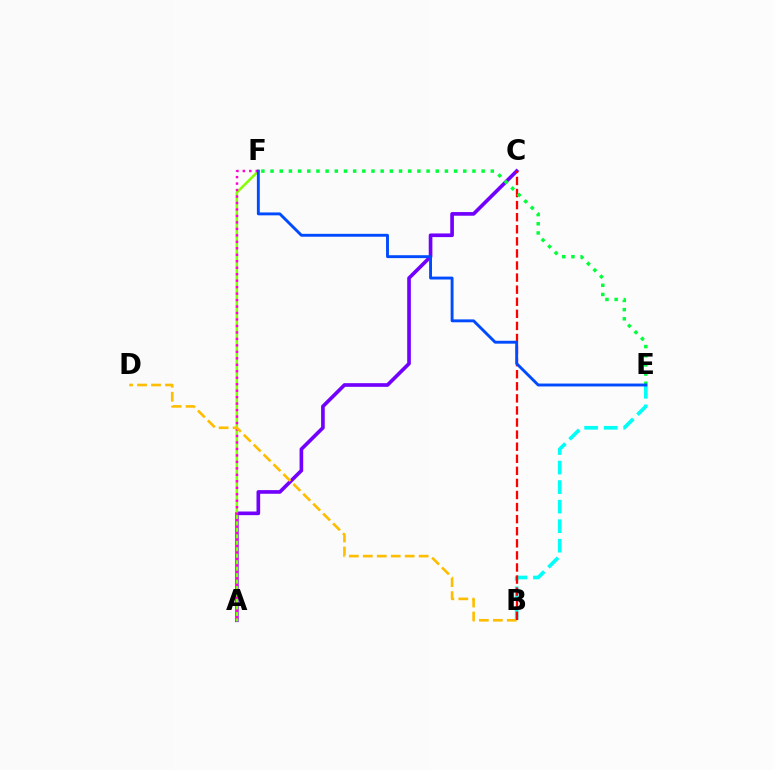{('A', 'C'): [{'color': '#7200ff', 'line_style': 'solid', 'thickness': 2.63}], ('A', 'F'): [{'color': '#84ff00', 'line_style': 'solid', 'thickness': 1.82}, {'color': '#ff00cf', 'line_style': 'dotted', 'thickness': 1.76}], ('B', 'D'): [{'color': '#ffbd00', 'line_style': 'dashed', 'thickness': 1.9}], ('B', 'E'): [{'color': '#00fff6', 'line_style': 'dashed', 'thickness': 2.65}], ('B', 'C'): [{'color': '#ff0000', 'line_style': 'dashed', 'thickness': 1.64}], ('E', 'F'): [{'color': '#00ff39', 'line_style': 'dotted', 'thickness': 2.49}, {'color': '#004bff', 'line_style': 'solid', 'thickness': 2.08}]}